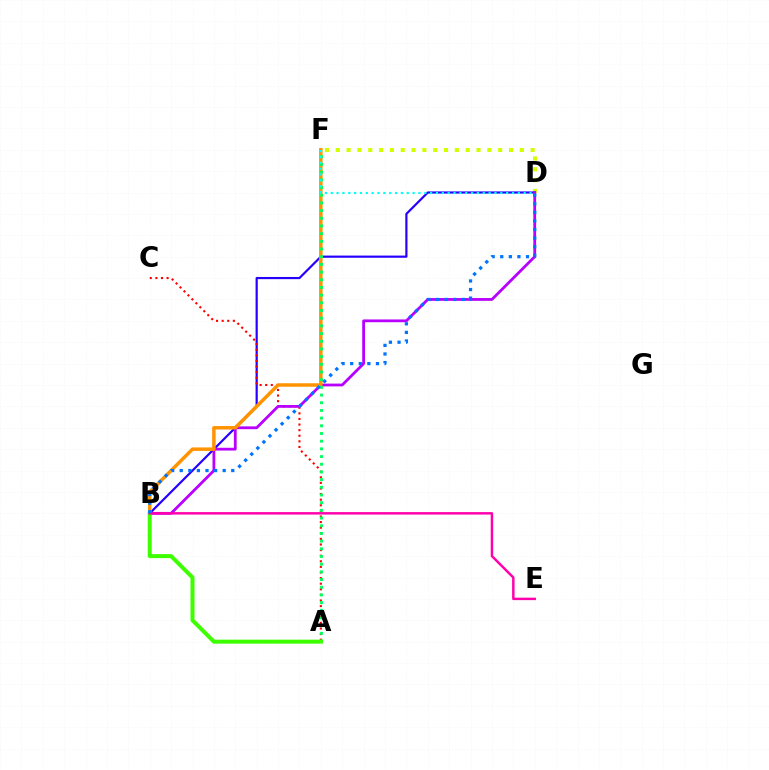{('D', 'F'): [{'color': '#d1ff00', 'line_style': 'dotted', 'thickness': 2.94}, {'color': '#00fff6', 'line_style': 'dotted', 'thickness': 1.59}], ('B', 'D'): [{'color': '#2500ff', 'line_style': 'solid', 'thickness': 1.57}, {'color': '#b900ff', 'line_style': 'solid', 'thickness': 2.01}, {'color': '#0074ff', 'line_style': 'dotted', 'thickness': 2.33}], ('A', 'C'): [{'color': '#ff0000', 'line_style': 'dotted', 'thickness': 1.52}], ('B', 'F'): [{'color': '#ff9400', 'line_style': 'solid', 'thickness': 2.52}], ('A', 'F'): [{'color': '#00ff5c', 'line_style': 'dotted', 'thickness': 2.09}], ('A', 'B'): [{'color': '#3dff00', 'line_style': 'solid', 'thickness': 2.88}], ('B', 'E'): [{'color': '#ff00ac', 'line_style': 'solid', 'thickness': 1.77}]}